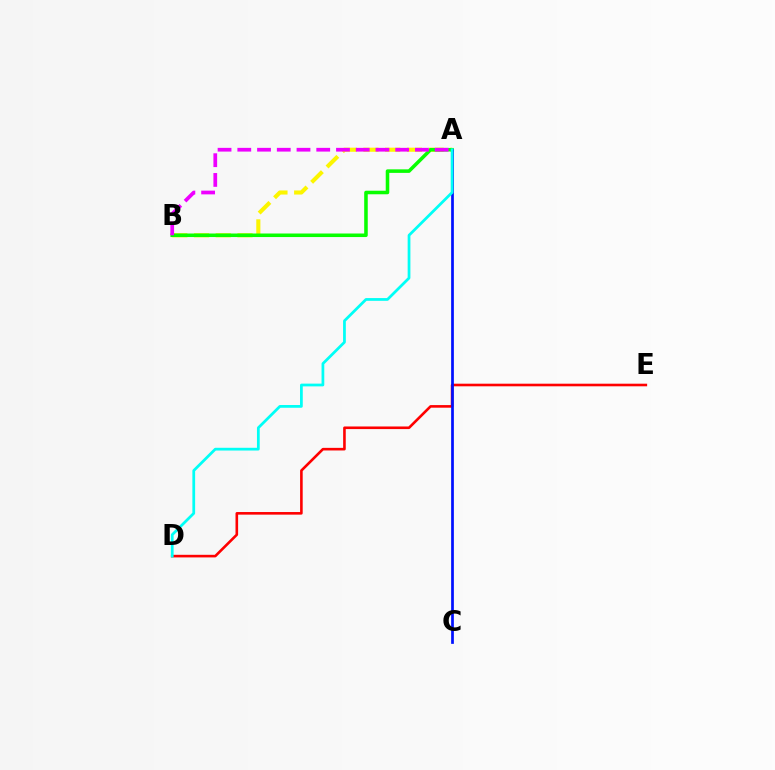{('D', 'E'): [{'color': '#ff0000', 'line_style': 'solid', 'thickness': 1.88}], ('A', 'B'): [{'color': '#fcf500', 'line_style': 'dashed', 'thickness': 2.95}, {'color': '#08ff00', 'line_style': 'solid', 'thickness': 2.55}, {'color': '#ee00ff', 'line_style': 'dashed', 'thickness': 2.68}], ('A', 'C'): [{'color': '#0010ff', 'line_style': 'solid', 'thickness': 1.96}], ('A', 'D'): [{'color': '#00fff6', 'line_style': 'solid', 'thickness': 1.98}]}